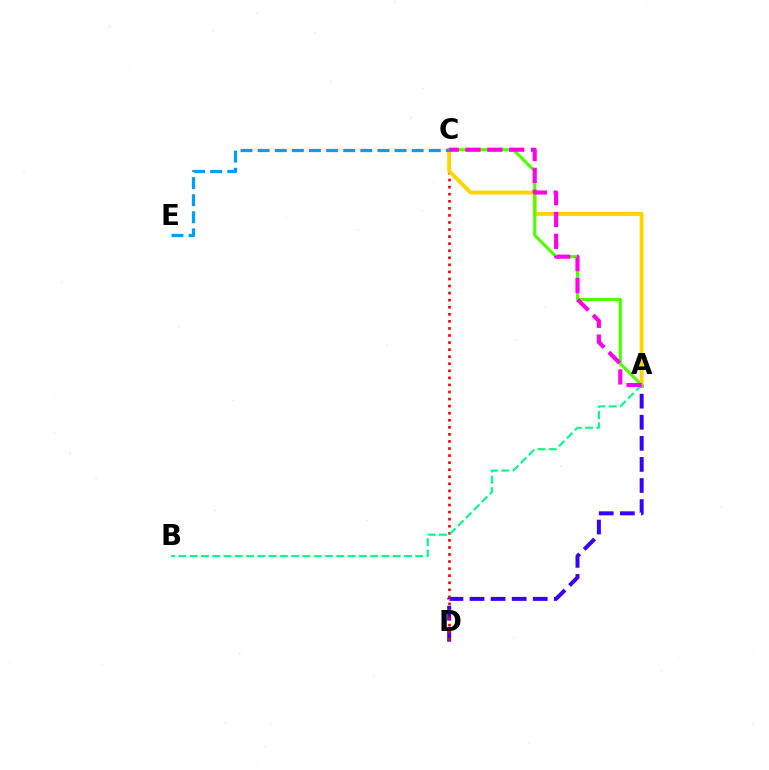{('A', 'D'): [{'color': '#3700ff', 'line_style': 'dashed', 'thickness': 2.86}], ('C', 'D'): [{'color': '#ff0000', 'line_style': 'dotted', 'thickness': 1.92}], ('A', 'C'): [{'color': '#ffd500', 'line_style': 'solid', 'thickness': 2.81}, {'color': '#4fff00', 'line_style': 'solid', 'thickness': 2.24}, {'color': '#ff00ed', 'line_style': 'dashed', 'thickness': 2.97}], ('A', 'B'): [{'color': '#00ff86', 'line_style': 'dashed', 'thickness': 1.53}], ('C', 'E'): [{'color': '#009eff', 'line_style': 'dashed', 'thickness': 2.33}]}